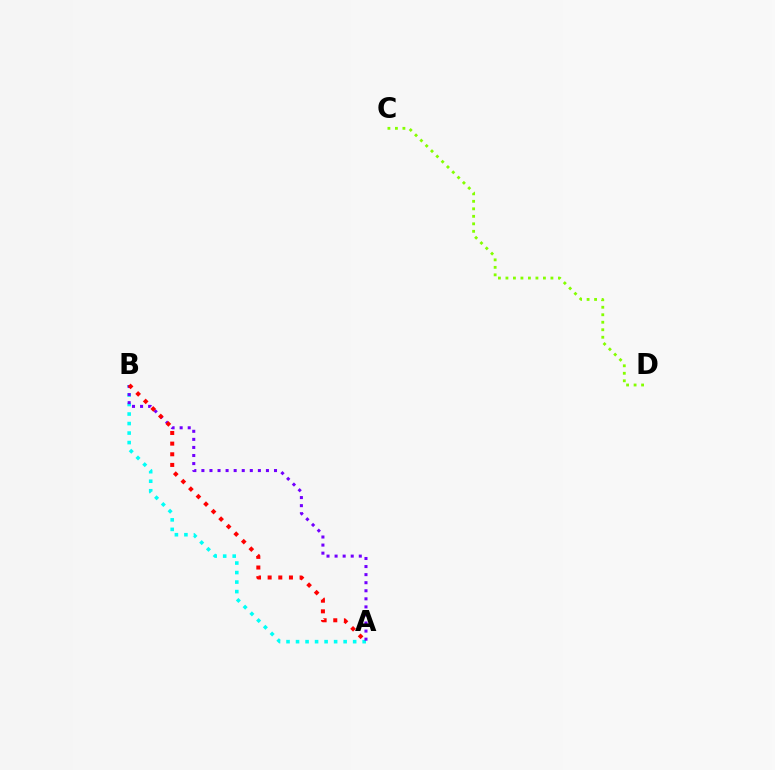{('A', 'B'): [{'color': '#00fff6', 'line_style': 'dotted', 'thickness': 2.59}, {'color': '#7200ff', 'line_style': 'dotted', 'thickness': 2.19}, {'color': '#ff0000', 'line_style': 'dotted', 'thickness': 2.89}], ('C', 'D'): [{'color': '#84ff00', 'line_style': 'dotted', 'thickness': 2.04}]}